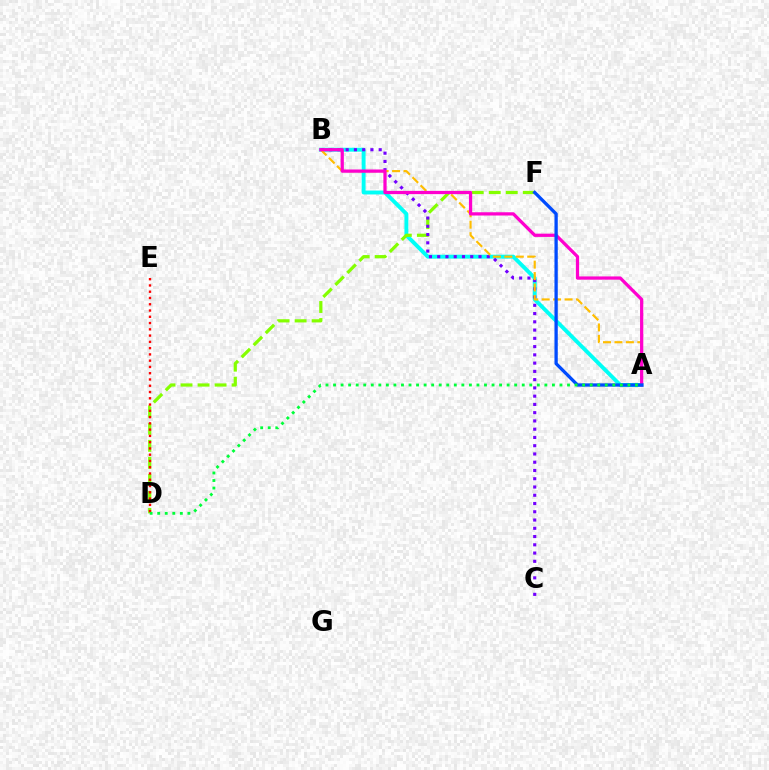{('A', 'B'): [{'color': '#00fff6', 'line_style': 'solid', 'thickness': 2.81}, {'color': '#ffbd00', 'line_style': 'dashed', 'thickness': 1.55}, {'color': '#ff00cf', 'line_style': 'solid', 'thickness': 2.34}], ('D', 'F'): [{'color': '#84ff00', 'line_style': 'dashed', 'thickness': 2.31}], ('B', 'C'): [{'color': '#7200ff', 'line_style': 'dotted', 'thickness': 2.24}], ('D', 'E'): [{'color': '#ff0000', 'line_style': 'dotted', 'thickness': 1.7}], ('A', 'F'): [{'color': '#004bff', 'line_style': 'solid', 'thickness': 2.37}], ('A', 'D'): [{'color': '#00ff39', 'line_style': 'dotted', 'thickness': 2.05}]}